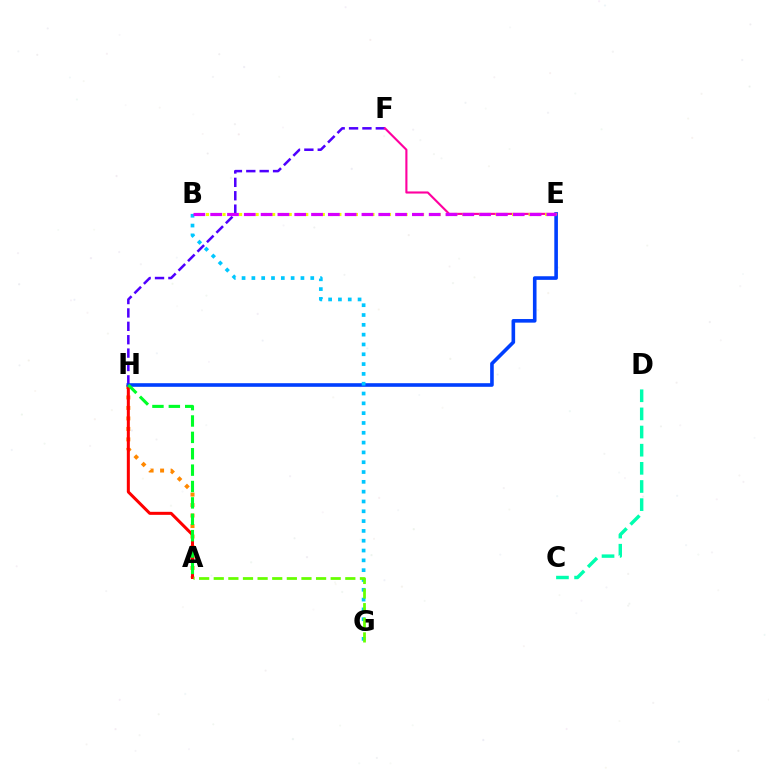{('A', 'H'): [{'color': '#ff8800', 'line_style': 'dotted', 'thickness': 2.85}, {'color': '#ff0000', 'line_style': 'solid', 'thickness': 2.18}, {'color': '#00ff27', 'line_style': 'dashed', 'thickness': 2.23}], ('F', 'H'): [{'color': '#4f00ff', 'line_style': 'dashed', 'thickness': 1.82}], ('E', 'H'): [{'color': '#003fff', 'line_style': 'solid', 'thickness': 2.6}], ('E', 'F'): [{'color': '#ff00a0', 'line_style': 'solid', 'thickness': 1.53}], ('B', 'G'): [{'color': '#00c7ff', 'line_style': 'dotted', 'thickness': 2.67}], ('B', 'E'): [{'color': '#eeff00', 'line_style': 'dotted', 'thickness': 2.25}, {'color': '#d600ff', 'line_style': 'dashed', 'thickness': 2.28}], ('A', 'G'): [{'color': '#66ff00', 'line_style': 'dashed', 'thickness': 1.99}], ('C', 'D'): [{'color': '#00ffaf', 'line_style': 'dashed', 'thickness': 2.47}]}